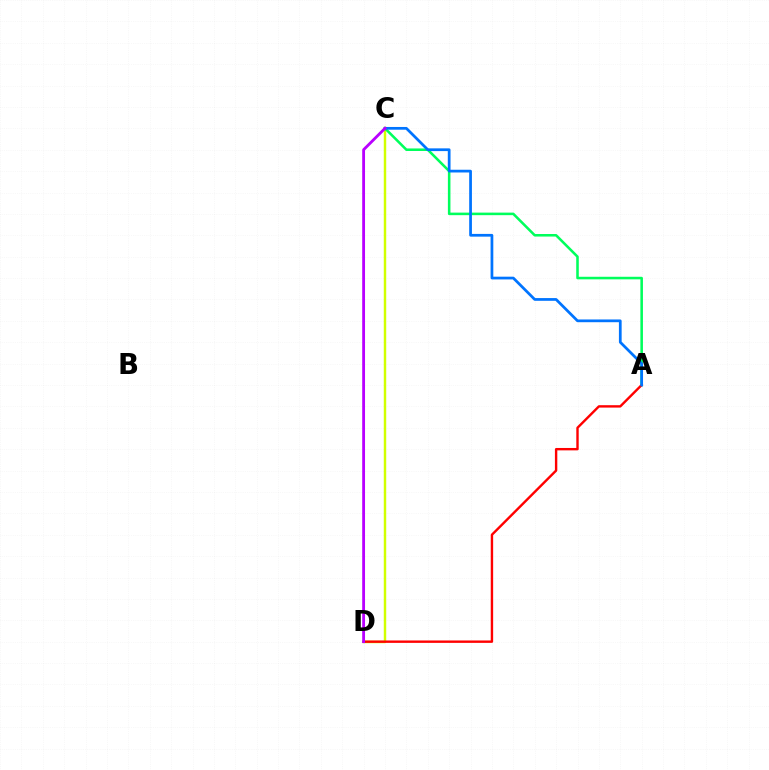{('C', 'D'): [{'color': '#d1ff00', 'line_style': 'solid', 'thickness': 1.76}, {'color': '#b900ff', 'line_style': 'solid', 'thickness': 2.04}], ('A', 'C'): [{'color': '#00ff5c', 'line_style': 'solid', 'thickness': 1.84}, {'color': '#0074ff', 'line_style': 'solid', 'thickness': 1.97}], ('A', 'D'): [{'color': '#ff0000', 'line_style': 'solid', 'thickness': 1.73}]}